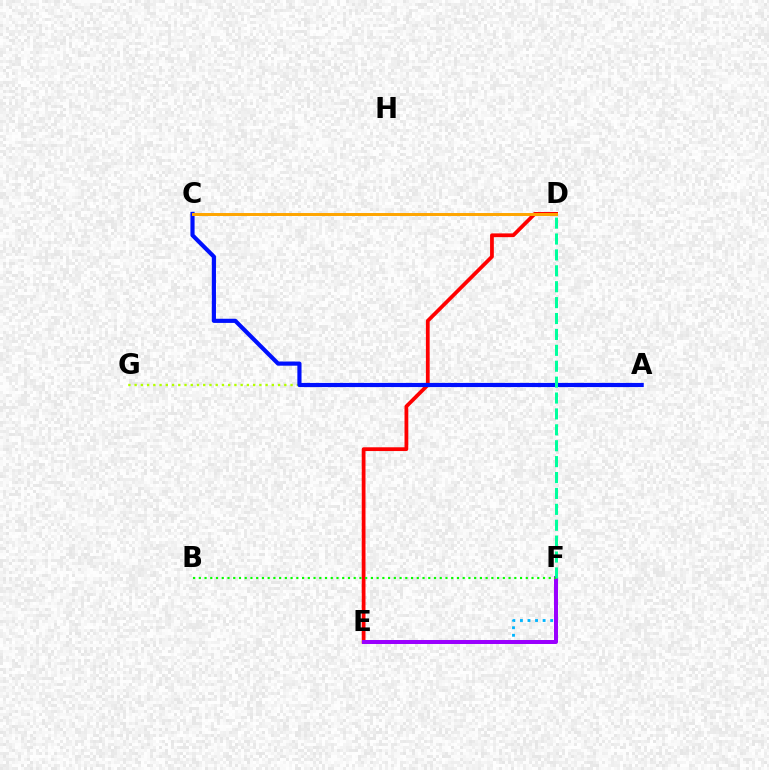{('D', 'E'): [{'color': '#ff0000', 'line_style': 'solid', 'thickness': 2.71}], ('A', 'G'): [{'color': '#b3ff00', 'line_style': 'dotted', 'thickness': 1.69}], ('A', 'C'): [{'color': '#0010ff', 'line_style': 'solid', 'thickness': 2.99}], ('E', 'F'): [{'color': '#ff00bd', 'line_style': 'dashed', 'thickness': 1.58}, {'color': '#00b5ff', 'line_style': 'dotted', 'thickness': 2.06}, {'color': '#9b00ff', 'line_style': 'solid', 'thickness': 2.87}], ('D', 'F'): [{'color': '#00ff9d', 'line_style': 'dashed', 'thickness': 2.16}], ('C', 'D'): [{'color': '#ffa500', 'line_style': 'solid', 'thickness': 2.14}], ('B', 'F'): [{'color': '#08ff00', 'line_style': 'dotted', 'thickness': 1.56}]}